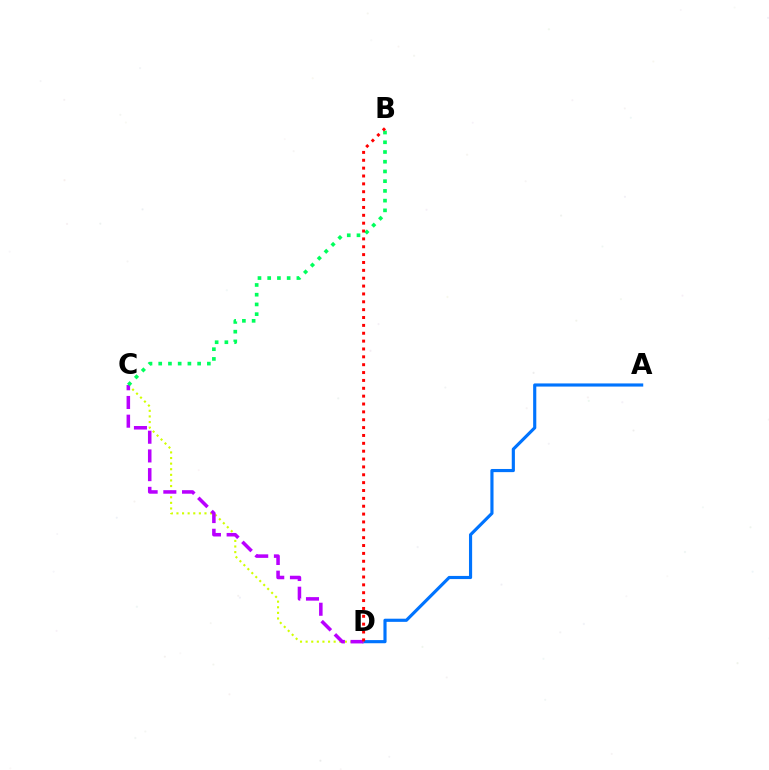{('A', 'D'): [{'color': '#0074ff', 'line_style': 'solid', 'thickness': 2.27}], ('C', 'D'): [{'color': '#d1ff00', 'line_style': 'dotted', 'thickness': 1.52}, {'color': '#b900ff', 'line_style': 'dashed', 'thickness': 2.54}], ('B', 'C'): [{'color': '#00ff5c', 'line_style': 'dotted', 'thickness': 2.64}], ('B', 'D'): [{'color': '#ff0000', 'line_style': 'dotted', 'thickness': 2.14}]}